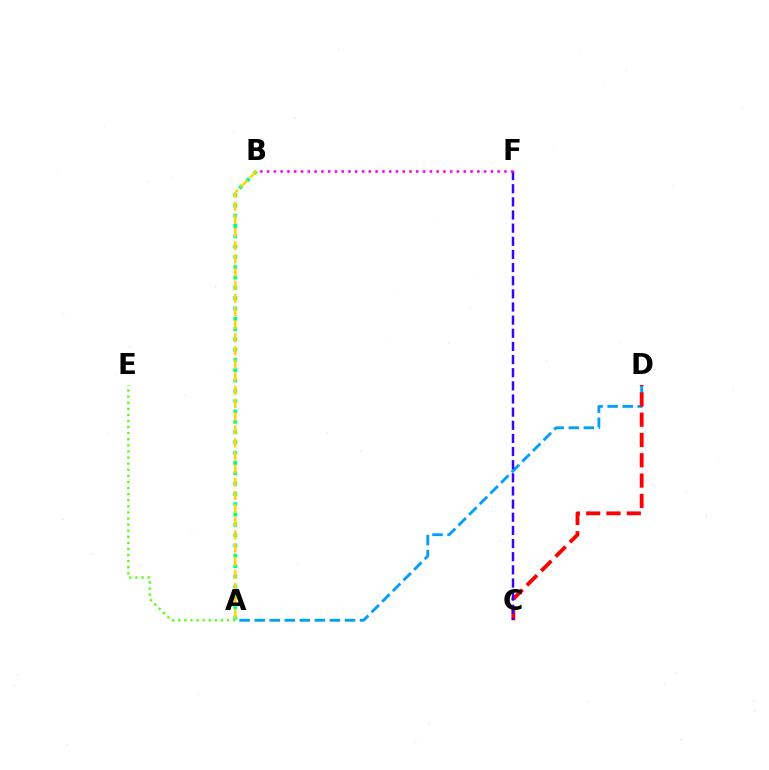{('A', 'D'): [{'color': '#009eff', 'line_style': 'dashed', 'thickness': 2.04}], ('A', 'E'): [{'color': '#4fff00', 'line_style': 'dotted', 'thickness': 1.66}], ('C', 'D'): [{'color': '#ff0000', 'line_style': 'dashed', 'thickness': 2.76}], ('C', 'F'): [{'color': '#3700ff', 'line_style': 'dashed', 'thickness': 1.79}], ('B', 'F'): [{'color': '#ff00ed', 'line_style': 'dotted', 'thickness': 1.84}], ('A', 'B'): [{'color': '#00ff86', 'line_style': 'dotted', 'thickness': 2.8}, {'color': '#ffd500', 'line_style': 'dashed', 'thickness': 1.79}]}